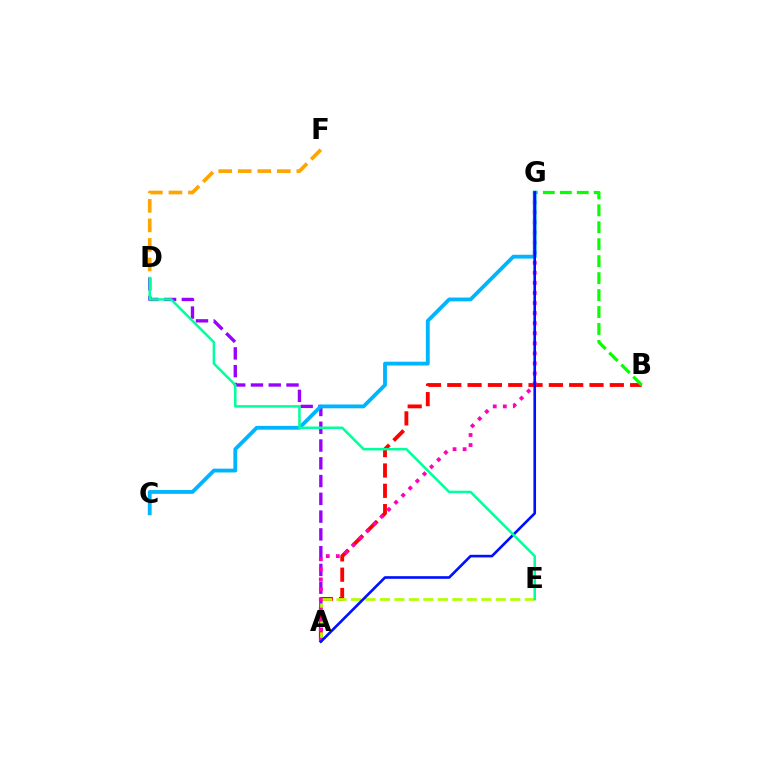{('D', 'F'): [{'color': '#ffa500', 'line_style': 'dashed', 'thickness': 2.65}], ('A', 'D'): [{'color': '#9b00ff', 'line_style': 'dashed', 'thickness': 2.41}], ('A', 'B'): [{'color': '#ff0000', 'line_style': 'dashed', 'thickness': 2.76}], ('A', 'E'): [{'color': '#b3ff00', 'line_style': 'dashed', 'thickness': 1.97}], ('B', 'G'): [{'color': '#08ff00', 'line_style': 'dashed', 'thickness': 2.3}], ('A', 'G'): [{'color': '#ff00bd', 'line_style': 'dotted', 'thickness': 2.73}, {'color': '#0010ff', 'line_style': 'solid', 'thickness': 1.9}], ('C', 'G'): [{'color': '#00b5ff', 'line_style': 'solid', 'thickness': 2.75}], ('D', 'E'): [{'color': '#00ff9d', 'line_style': 'solid', 'thickness': 1.82}]}